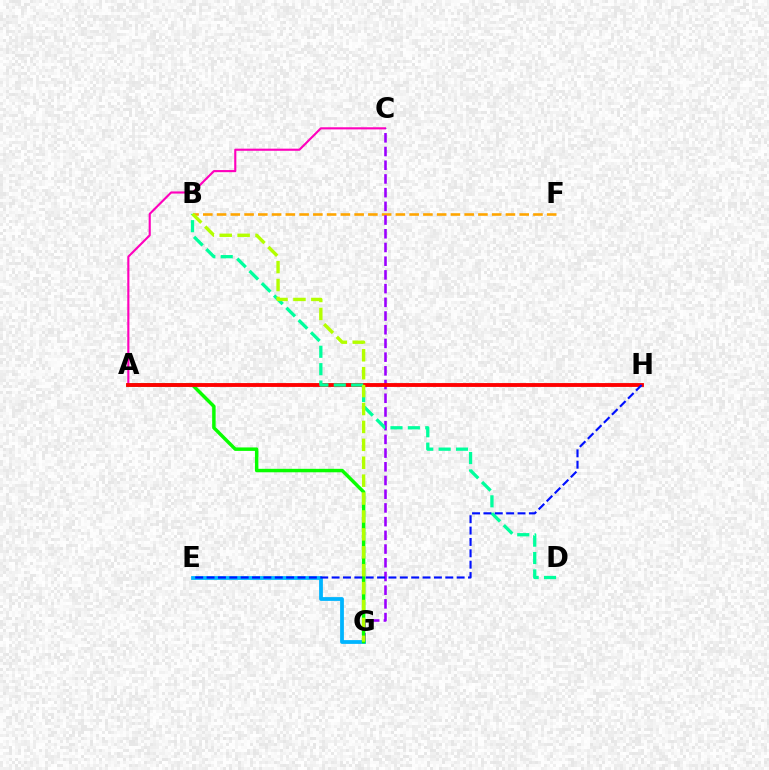{('A', 'C'): [{'color': '#ff00bd', 'line_style': 'solid', 'thickness': 1.53}], ('B', 'F'): [{'color': '#ffa500', 'line_style': 'dashed', 'thickness': 1.87}], ('C', 'G'): [{'color': '#9b00ff', 'line_style': 'dashed', 'thickness': 1.86}], ('E', 'G'): [{'color': '#00b5ff', 'line_style': 'solid', 'thickness': 2.72}], ('A', 'G'): [{'color': '#08ff00', 'line_style': 'solid', 'thickness': 2.49}], ('A', 'H'): [{'color': '#ff0000', 'line_style': 'solid', 'thickness': 2.77}], ('B', 'D'): [{'color': '#00ff9d', 'line_style': 'dashed', 'thickness': 2.36}], ('B', 'G'): [{'color': '#b3ff00', 'line_style': 'dashed', 'thickness': 2.43}], ('E', 'H'): [{'color': '#0010ff', 'line_style': 'dashed', 'thickness': 1.54}]}